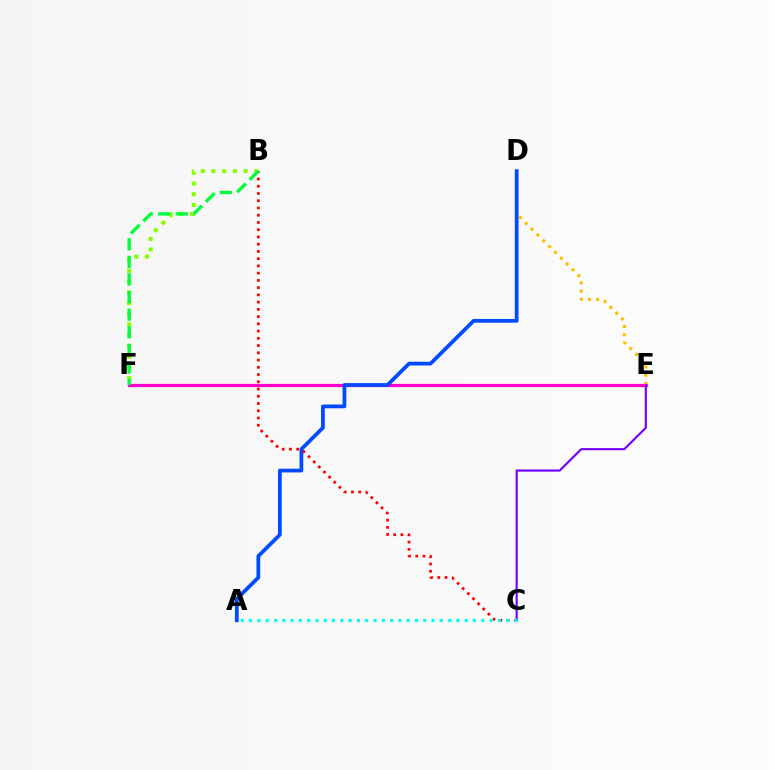{('E', 'F'): [{'color': '#ff00cf', 'line_style': 'solid', 'thickness': 2.31}], ('D', 'E'): [{'color': '#ffbd00', 'line_style': 'dotted', 'thickness': 2.24}], ('B', 'F'): [{'color': '#84ff00', 'line_style': 'dotted', 'thickness': 2.91}, {'color': '#00ff39', 'line_style': 'dashed', 'thickness': 2.39}], ('A', 'D'): [{'color': '#004bff', 'line_style': 'solid', 'thickness': 2.7}], ('B', 'C'): [{'color': '#ff0000', 'line_style': 'dotted', 'thickness': 1.97}], ('C', 'E'): [{'color': '#7200ff', 'line_style': 'solid', 'thickness': 1.54}], ('A', 'C'): [{'color': '#00fff6', 'line_style': 'dotted', 'thickness': 2.25}]}